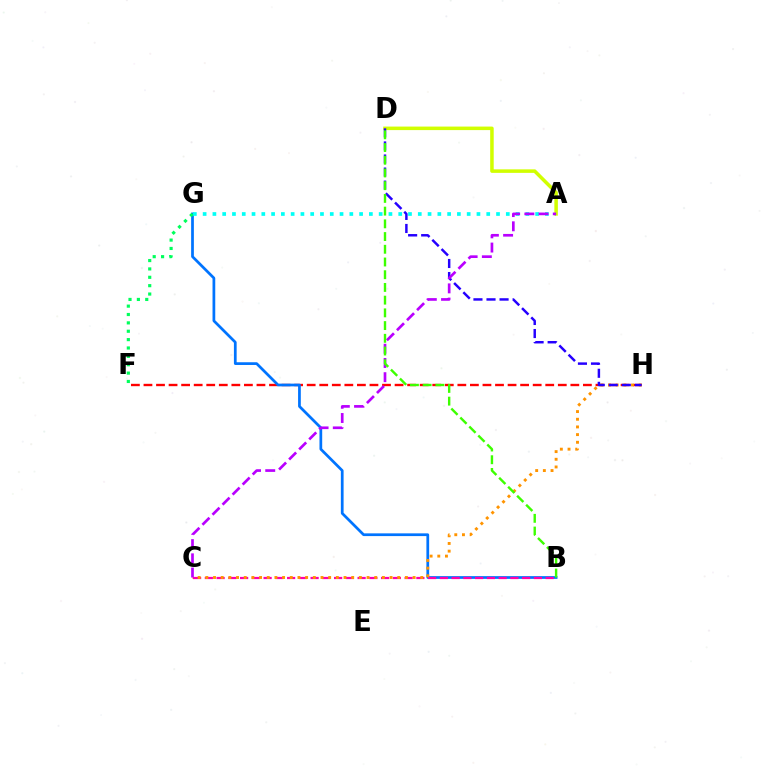{('F', 'H'): [{'color': '#ff0000', 'line_style': 'dashed', 'thickness': 1.71}], ('B', 'G'): [{'color': '#0074ff', 'line_style': 'solid', 'thickness': 1.97}], ('A', 'G'): [{'color': '#00fff6', 'line_style': 'dotted', 'thickness': 2.66}], ('B', 'C'): [{'color': '#ff00ac', 'line_style': 'dashed', 'thickness': 1.6}], ('C', 'H'): [{'color': '#ff9400', 'line_style': 'dotted', 'thickness': 2.09}], ('A', 'D'): [{'color': '#d1ff00', 'line_style': 'solid', 'thickness': 2.53}], ('F', 'G'): [{'color': '#00ff5c', 'line_style': 'dotted', 'thickness': 2.27}], ('D', 'H'): [{'color': '#2500ff', 'line_style': 'dashed', 'thickness': 1.77}], ('A', 'C'): [{'color': '#b900ff', 'line_style': 'dashed', 'thickness': 1.93}], ('B', 'D'): [{'color': '#3dff00', 'line_style': 'dashed', 'thickness': 1.73}]}